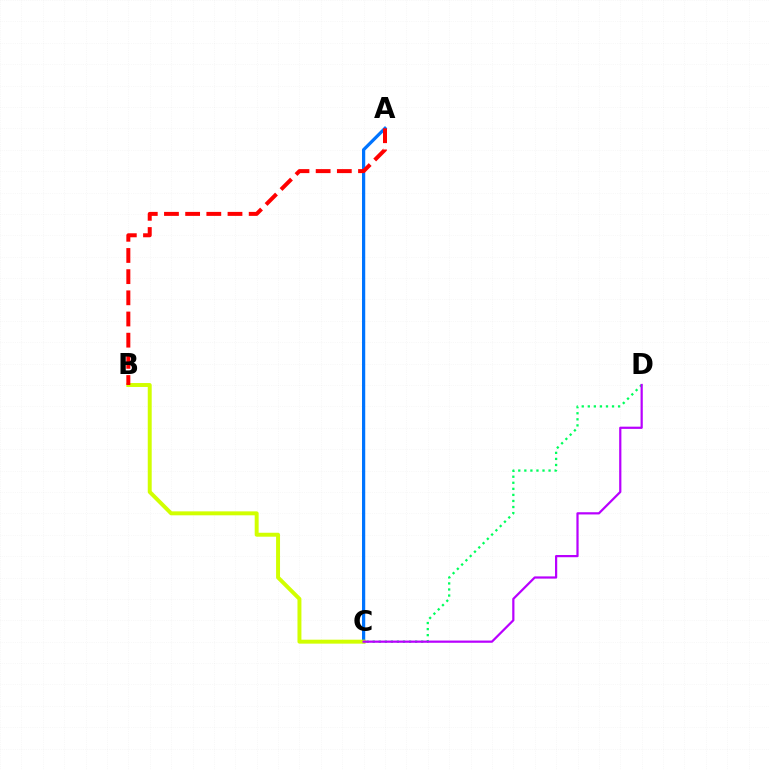{('A', 'C'): [{'color': '#0074ff', 'line_style': 'solid', 'thickness': 2.33}], ('C', 'D'): [{'color': '#00ff5c', 'line_style': 'dotted', 'thickness': 1.65}, {'color': '#b900ff', 'line_style': 'solid', 'thickness': 1.6}], ('B', 'C'): [{'color': '#d1ff00', 'line_style': 'solid', 'thickness': 2.84}], ('A', 'B'): [{'color': '#ff0000', 'line_style': 'dashed', 'thickness': 2.88}]}